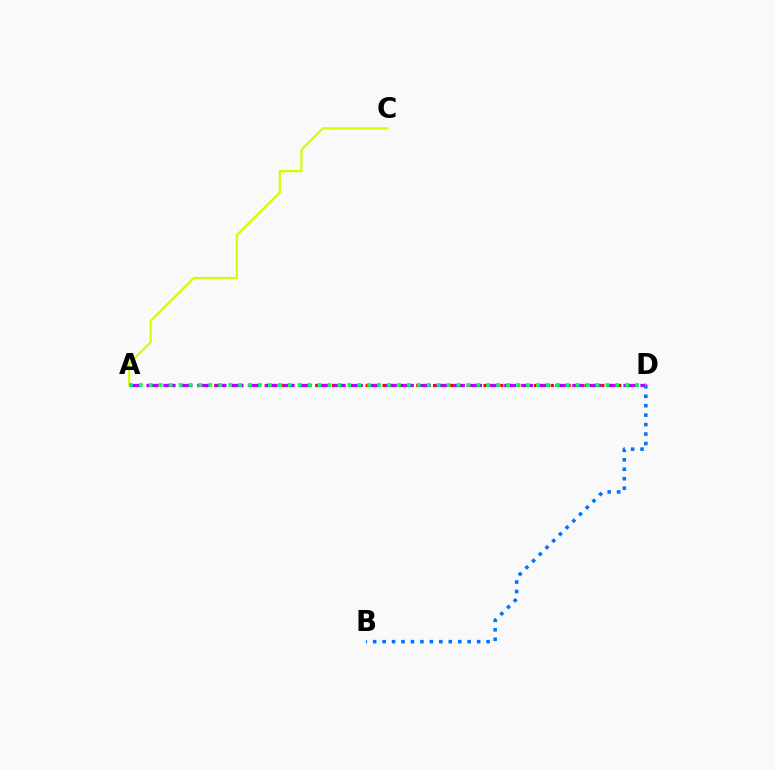{('A', 'C'): [{'color': '#d1ff00', 'line_style': 'solid', 'thickness': 1.58}], ('A', 'D'): [{'color': '#ff0000', 'line_style': 'dotted', 'thickness': 2.29}, {'color': '#b900ff', 'line_style': 'dashed', 'thickness': 2.31}, {'color': '#00ff5c', 'line_style': 'dotted', 'thickness': 2.7}], ('B', 'D'): [{'color': '#0074ff', 'line_style': 'dotted', 'thickness': 2.57}]}